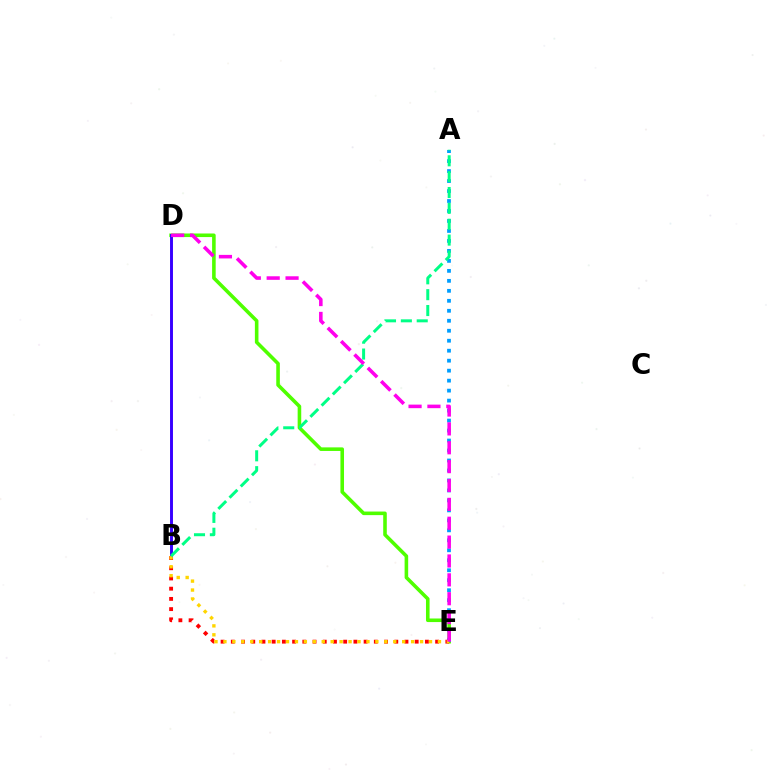{('D', 'E'): [{'color': '#4fff00', 'line_style': 'solid', 'thickness': 2.58}, {'color': '#ff00ed', 'line_style': 'dashed', 'thickness': 2.56}], ('A', 'E'): [{'color': '#009eff', 'line_style': 'dotted', 'thickness': 2.71}], ('B', 'E'): [{'color': '#ff0000', 'line_style': 'dotted', 'thickness': 2.78}, {'color': '#ffd500', 'line_style': 'dotted', 'thickness': 2.43}], ('B', 'D'): [{'color': '#3700ff', 'line_style': 'solid', 'thickness': 2.11}], ('A', 'B'): [{'color': '#00ff86', 'line_style': 'dashed', 'thickness': 2.15}]}